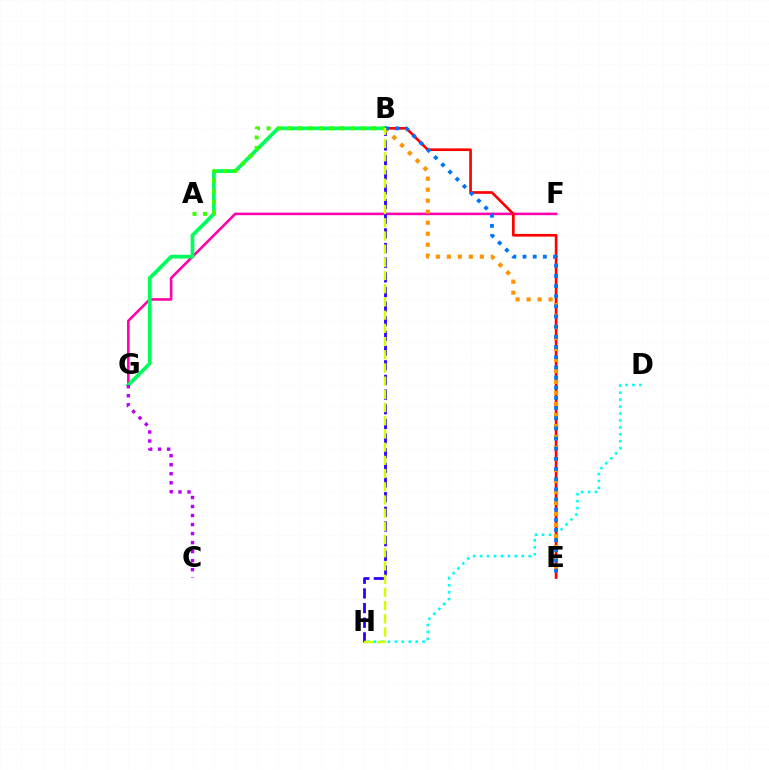{('D', 'H'): [{'color': '#00fff6', 'line_style': 'dotted', 'thickness': 1.89}], ('F', 'G'): [{'color': '#ff00ac', 'line_style': 'solid', 'thickness': 1.86}], ('B', 'E'): [{'color': '#ff0000', 'line_style': 'solid', 'thickness': 1.93}, {'color': '#ff9400', 'line_style': 'dotted', 'thickness': 2.99}, {'color': '#0074ff', 'line_style': 'dotted', 'thickness': 2.76}], ('B', 'G'): [{'color': '#00ff5c', 'line_style': 'solid', 'thickness': 2.69}], ('B', 'H'): [{'color': '#2500ff', 'line_style': 'dashed', 'thickness': 1.99}, {'color': '#d1ff00', 'line_style': 'dashed', 'thickness': 1.79}], ('C', 'G'): [{'color': '#b900ff', 'line_style': 'dotted', 'thickness': 2.45}], ('A', 'B'): [{'color': '#3dff00', 'line_style': 'dotted', 'thickness': 2.85}]}